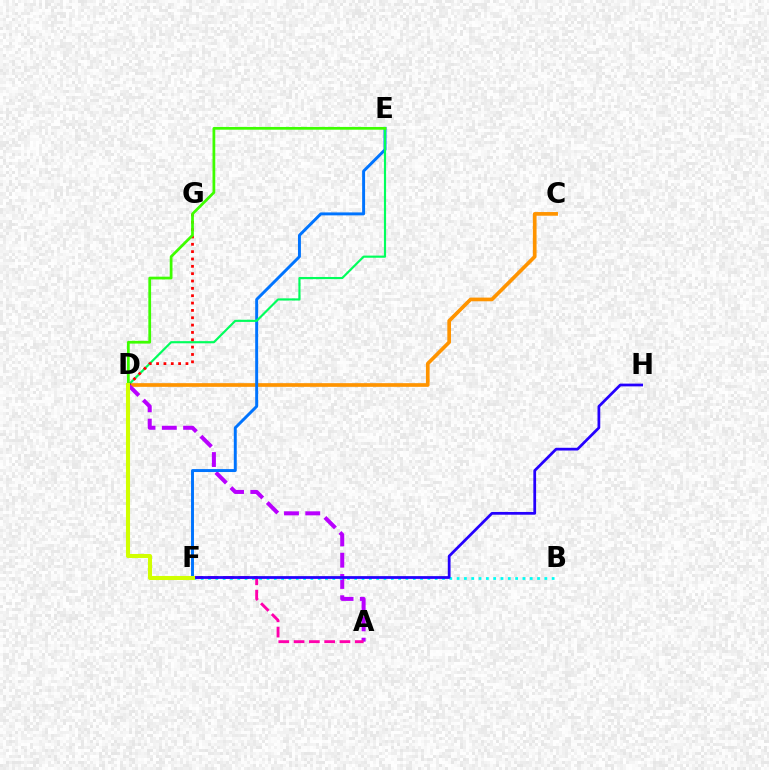{('C', 'D'): [{'color': '#ff9400', 'line_style': 'solid', 'thickness': 2.65}], ('A', 'D'): [{'color': '#b900ff', 'line_style': 'dashed', 'thickness': 2.89}], ('B', 'F'): [{'color': '#00fff6', 'line_style': 'dotted', 'thickness': 1.99}], ('E', 'F'): [{'color': '#0074ff', 'line_style': 'solid', 'thickness': 2.12}], ('D', 'E'): [{'color': '#00ff5c', 'line_style': 'solid', 'thickness': 1.56}, {'color': '#3dff00', 'line_style': 'solid', 'thickness': 1.98}], ('D', 'G'): [{'color': '#ff0000', 'line_style': 'dotted', 'thickness': 2.0}], ('A', 'F'): [{'color': '#ff00ac', 'line_style': 'dashed', 'thickness': 2.08}], ('F', 'H'): [{'color': '#2500ff', 'line_style': 'solid', 'thickness': 1.98}], ('D', 'F'): [{'color': '#d1ff00', 'line_style': 'solid', 'thickness': 2.94}]}